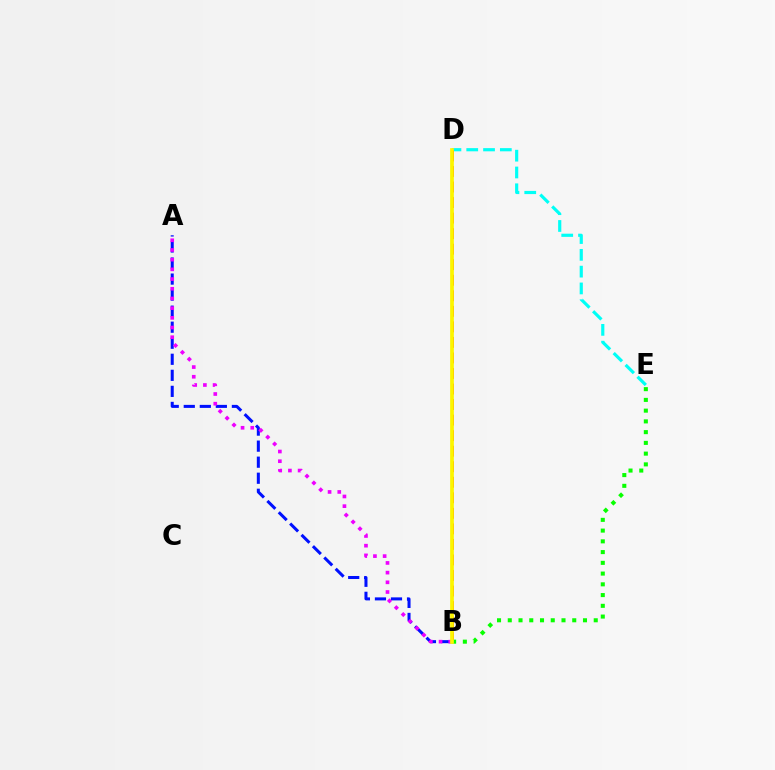{('D', 'E'): [{'color': '#00fff6', 'line_style': 'dashed', 'thickness': 2.28}], ('B', 'D'): [{'color': '#ff0000', 'line_style': 'dashed', 'thickness': 2.11}, {'color': '#fcf500', 'line_style': 'solid', 'thickness': 2.69}], ('B', 'E'): [{'color': '#08ff00', 'line_style': 'dotted', 'thickness': 2.92}], ('A', 'B'): [{'color': '#0010ff', 'line_style': 'dashed', 'thickness': 2.18}, {'color': '#ee00ff', 'line_style': 'dotted', 'thickness': 2.63}]}